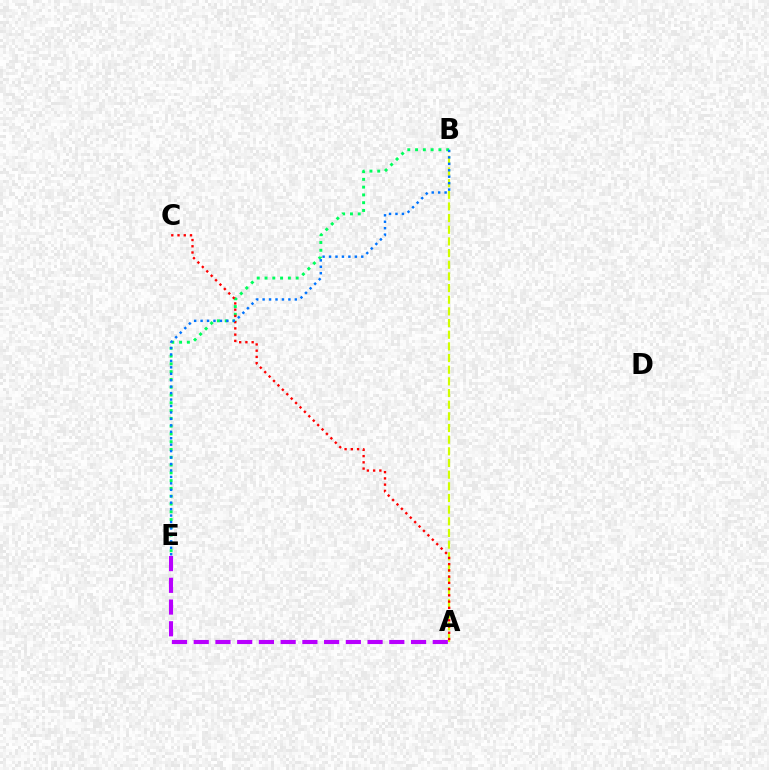{('A', 'B'): [{'color': '#d1ff00', 'line_style': 'dashed', 'thickness': 1.58}], ('B', 'E'): [{'color': '#00ff5c', 'line_style': 'dotted', 'thickness': 2.11}, {'color': '#0074ff', 'line_style': 'dotted', 'thickness': 1.75}], ('A', 'C'): [{'color': '#ff0000', 'line_style': 'dotted', 'thickness': 1.7}], ('A', 'E'): [{'color': '#b900ff', 'line_style': 'dashed', 'thickness': 2.95}]}